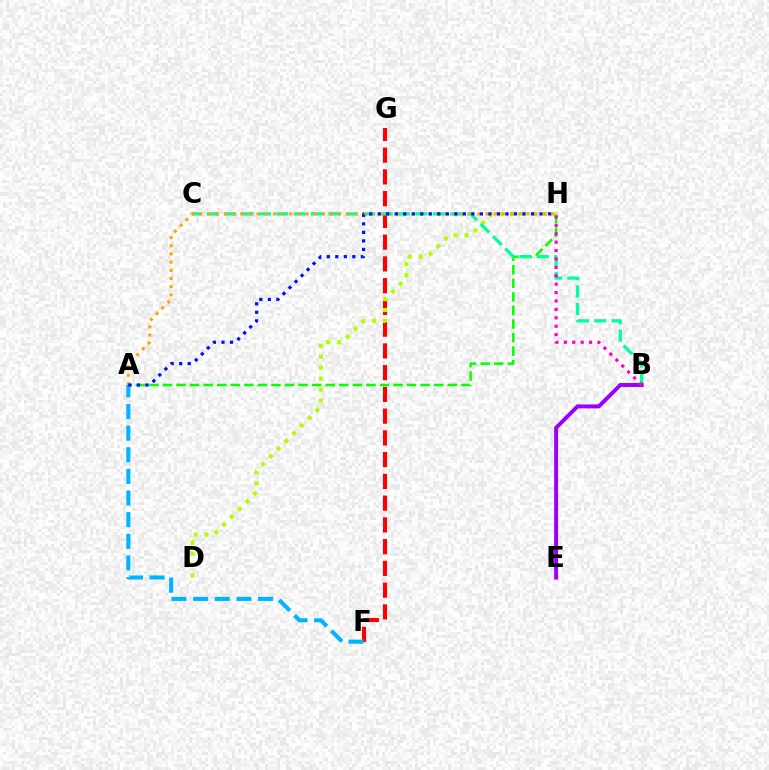{('A', 'H'): [{'color': '#08ff00', 'line_style': 'dashed', 'thickness': 1.84}, {'color': '#ffa500', 'line_style': 'dotted', 'thickness': 2.22}, {'color': '#0010ff', 'line_style': 'dotted', 'thickness': 2.31}], ('F', 'G'): [{'color': '#ff0000', 'line_style': 'dashed', 'thickness': 2.95}], ('A', 'F'): [{'color': '#00b5ff', 'line_style': 'dashed', 'thickness': 2.94}], ('D', 'H'): [{'color': '#b3ff00', 'line_style': 'dotted', 'thickness': 2.97}], ('B', 'C'): [{'color': '#00ff9d', 'line_style': 'dashed', 'thickness': 2.36}], ('B', 'E'): [{'color': '#9b00ff', 'line_style': 'solid', 'thickness': 2.85}], ('B', 'H'): [{'color': '#ff00bd', 'line_style': 'dotted', 'thickness': 2.28}]}